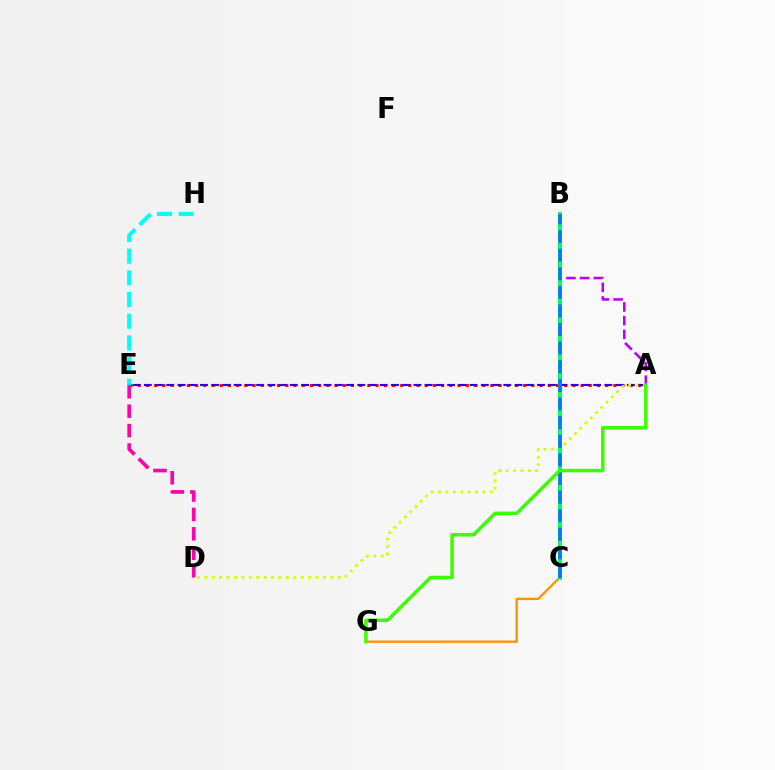{('A', 'E'): [{'color': '#ff0000', 'line_style': 'dotted', 'thickness': 2.23}, {'color': '#2500ff', 'line_style': 'dashed', 'thickness': 1.53}], ('E', 'H'): [{'color': '#00fff6', 'line_style': 'dashed', 'thickness': 2.95}], ('C', 'G'): [{'color': '#ff9400', 'line_style': 'solid', 'thickness': 1.7}], ('A', 'D'): [{'color': '#d1ff00', 'line_style': 'dotted', 'thickness': 2.01}], ('D', 'E'): [{'color': '#ff00ac', 'line_style': 'dashed', 'thickness': 2.64}], ('A', 'B'): [{'color': '#b900ff', 'line_style': 'dashed', 'thickness': 1.86}], ('B', 'C'): [{'color': '#00ff5c', 'line_style': 'solid', 'thickness': 2.83}, {'color': '#0074ff', 'line_style': 'dashed', 'thickness': 2.53}], ('A', 'G'): [{'color': '#3dff00', 'line_style': 'solid', 'thickness': 2.54}]}